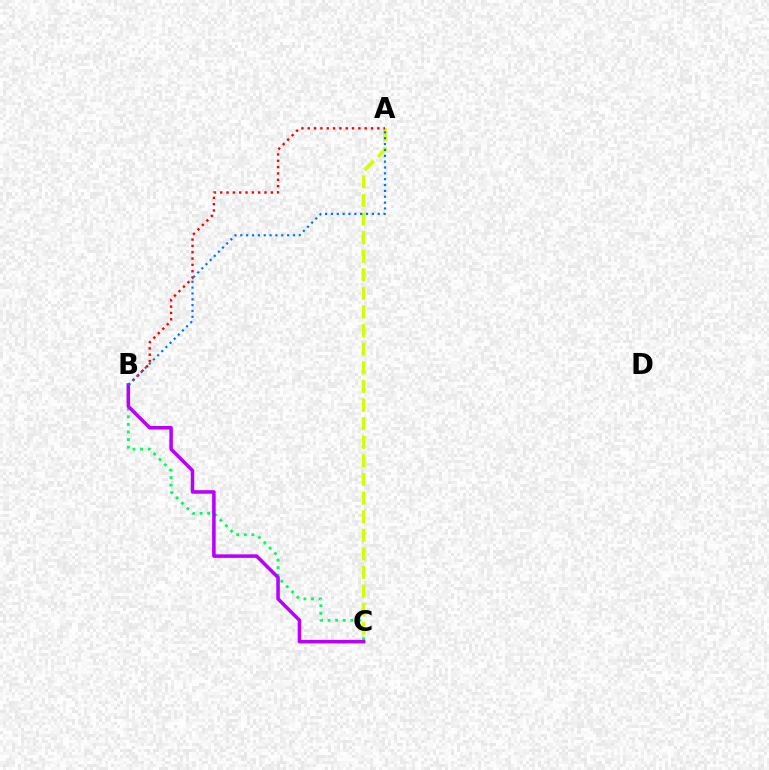{('B', 'C'): [{'color': '#00ff5c', 'line_style': 'dotted', 'thickness': 2.06}, {'color': '#b900ff', 'line_style': 'solid', 'thickness': 2.54}], ('A', 'C'): [{'color': '#d1ff00', 'line_style': 'dashed', 'thickness': 2.53}], ('A', 'B'): [{'color': '#ff0000', 'line_style': 'dotted', 'thickness': 1.72}, {'color': '#0074ff', 'line_style': 'dotted', 'thickness': 1.59}]}